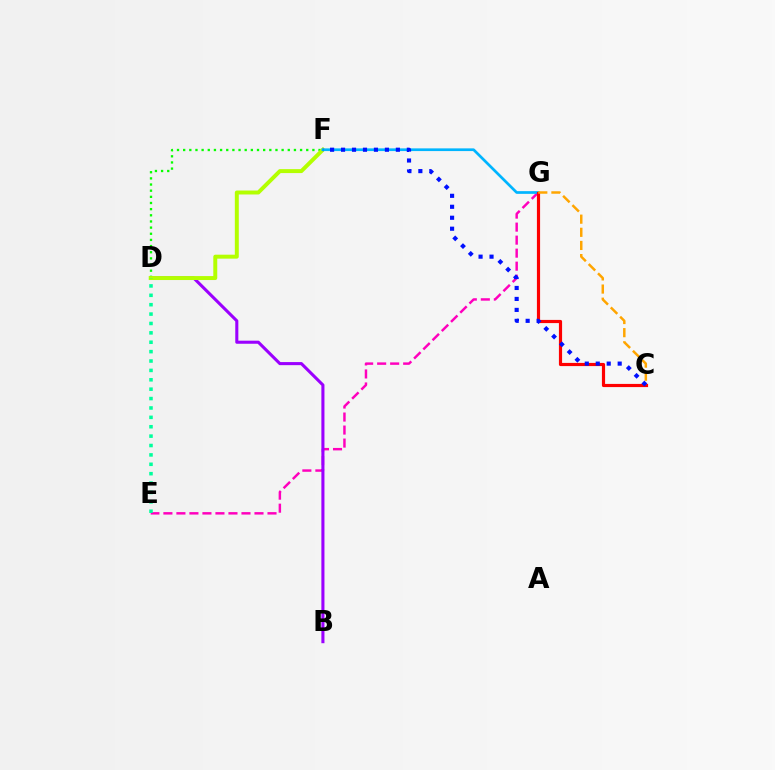{('E', 'G'): [{'color': '#ff00bd', 'line_style': 'dashed', 'thickness': 1.77}], ('B', 'D'): [{'color': '#9b00ff', 'line_style': 'solid', 'thickness': 2.21}], ('D', 'F'): [{'color': '#08ff00', 'line_style': 'dotted', 'thickness': 1.67}, {'color': '#b3ff00', 'line_style': 'solid', 'thickness': 2.85}], ('F', 'G'): [{'color': '#00b5ff', 'line_style': 'solid', 'thickness': 1.95}], ('C', 'G'): [{'color': '#ff0000', 'line_style': 'solid', 'thickness': 2.28}, {'color': '#ffa500', 'line_style': 'dashed', 'thickness': 1.79}], ('D', 'E'): [{'color': '#00ff9d', 'line_style': 'dotted', 'thickness': 2.55}], ('C', 'F'): [{'color': '#0010ff', 'line_style': 'dotted', 'thickness': 2.98}]}